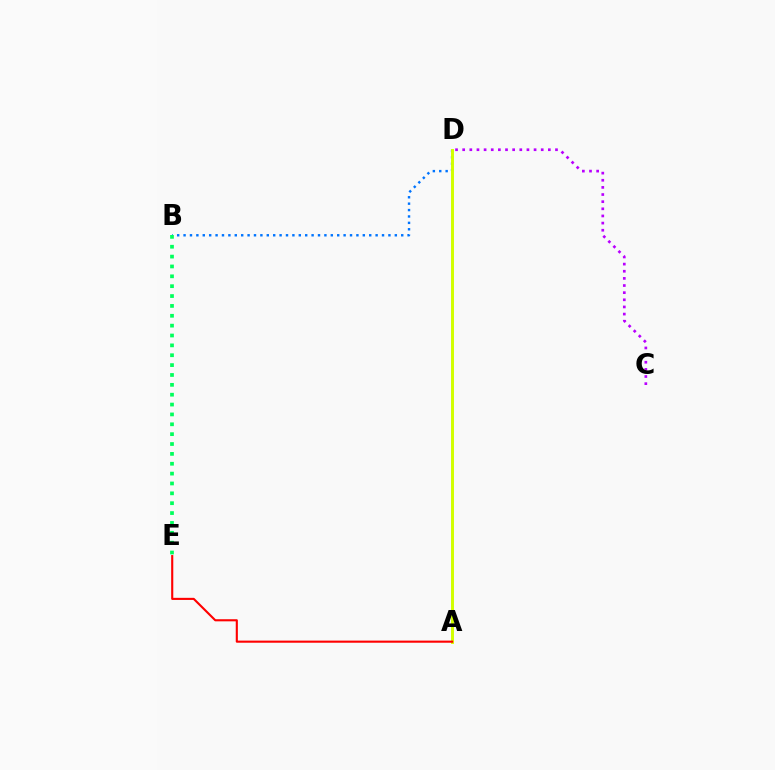{('B', 'D'): [{'color': '#0074ff', 'line_style': 'dotted', 'thickness': 1.74}], ('A', 'D'): [{'color': '#d1ff00', 'line_style': 'solid', 'thickness': 2.12}], ('C', 'D'): [{'color': '#b900ff', 'line_style': 'dotted', 'thickness': 1.94}], ('B', 'E'): [{'color': '#00ff5c', 'line_style': 'dotted', 'thickness': 2.68}], ('A', 'E'): [{'color': '#ff0000', 'line_style': 'solid', 'thickness': 1.52}]}